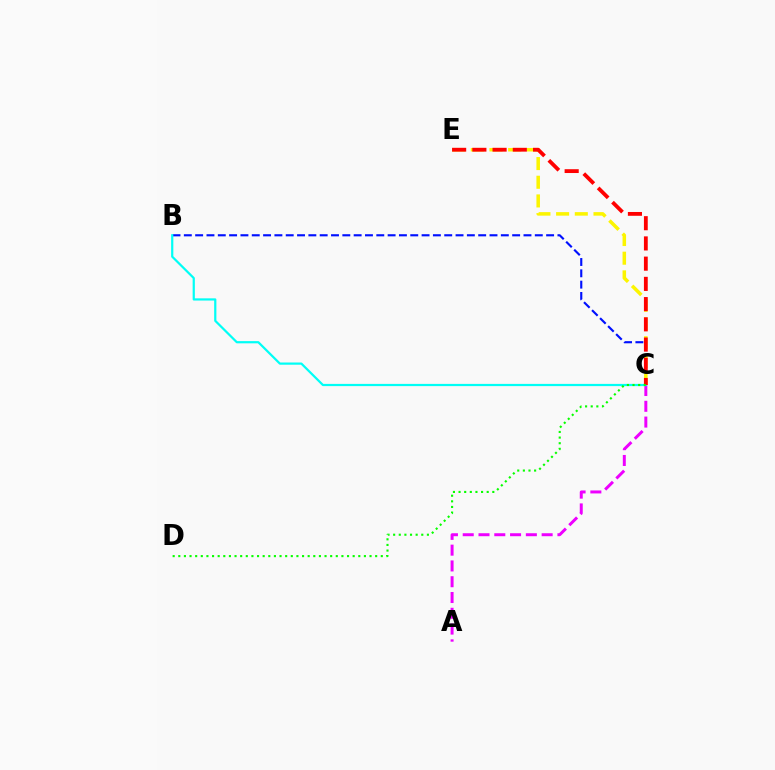{('A', 'C'): [{'color': '#ee00ff', 'line_style': 'dashed', 'thickness': 2.14}], ('B', 'C'): [{'color': '#0010ff', 'line_style': 'dashed', 'thickness': 1.54}, {'color': '#00fff6', 'line_style': 'solid', 'thickness': 1.59}], ('C', 'E'): [{'color': '#fcf500', 'line_style': 'dashed', 'thickness': 2.54}, {'color': '#ff0000', 'line_style': 'dashed', 'thickness': 2.75}], ('C', 'D'): [{'color': '#08ff00', 'line_style': 'dotted', 'thickness': 1.53}]}